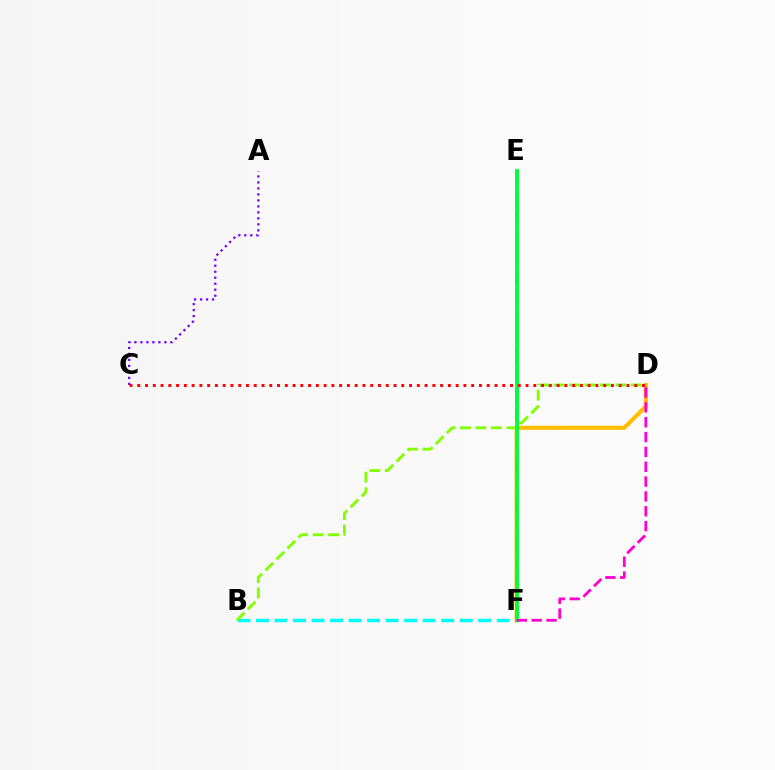{('A', 'C'): [{'color': '#7200ff', 'line_style': 'dotted', 'thickness': 1.63}], ('B', 'F'): [{'color': '#00fff6', 'line_style': 'dashed', 'thickness': 2.52}], ('E', 'F'): [{'color': '#004bff', 'line_style': 'dashed', 'thickness': 2.69}, {'color': '#00ff39', 'line_style': 'solid', 'thickness': 2.78}], ('D', 'F'): [{'color': '#ffbd00', 'line_style': 'solid', 'thickness': 2.97}, {'color': '#ff00cf', 'line_style': 'dashed', 'thickness': 2.02}], ('B', 'D'): [{'color': '#84ff00', 'line_style': 'dashed', 'thickness': 2.1}], ('C', 'D'): [{'color': '#ff0000', 'line_style': 'dotted', 'thickness': 2.11}]}